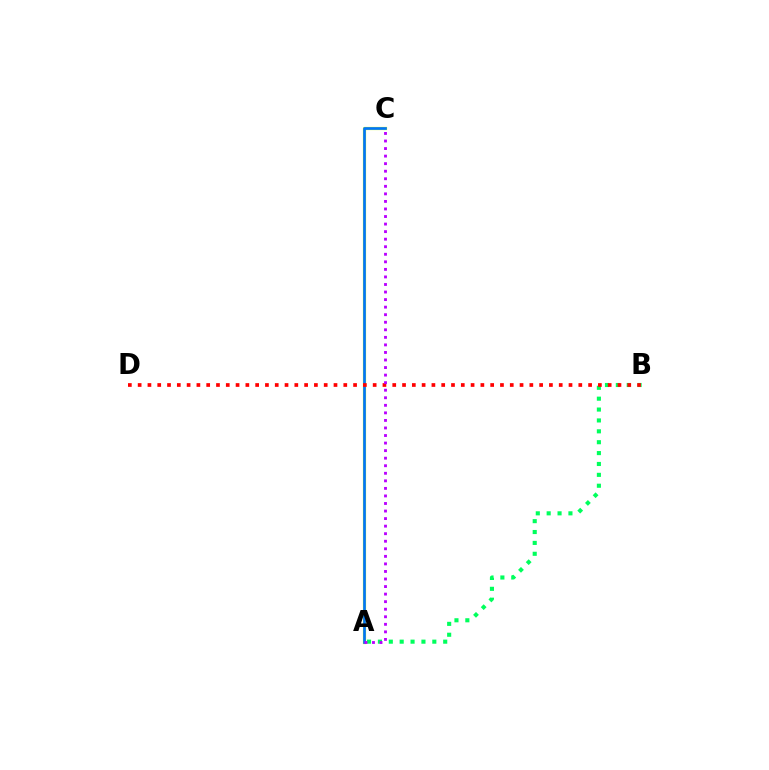{('A', 'C'): [{'color': '#d1ff00', 'line_style': 'solid', 'thickness': 2.31}, {'color': '#0074ff', 'line_style': 'solid', 'thickness': 1.91}, {'color': '#b900ff', 'line_style': 'dotted', 'thickness': 2.05}], ('A', 'B'): [{'color': '#00ff5c', 'line_style': 'dotted', 'thickness': 2.96}], ('B', 'D'): [{'color': '#ff0000', 'line_style': 'dotted', 'thickness': 2.66}]}